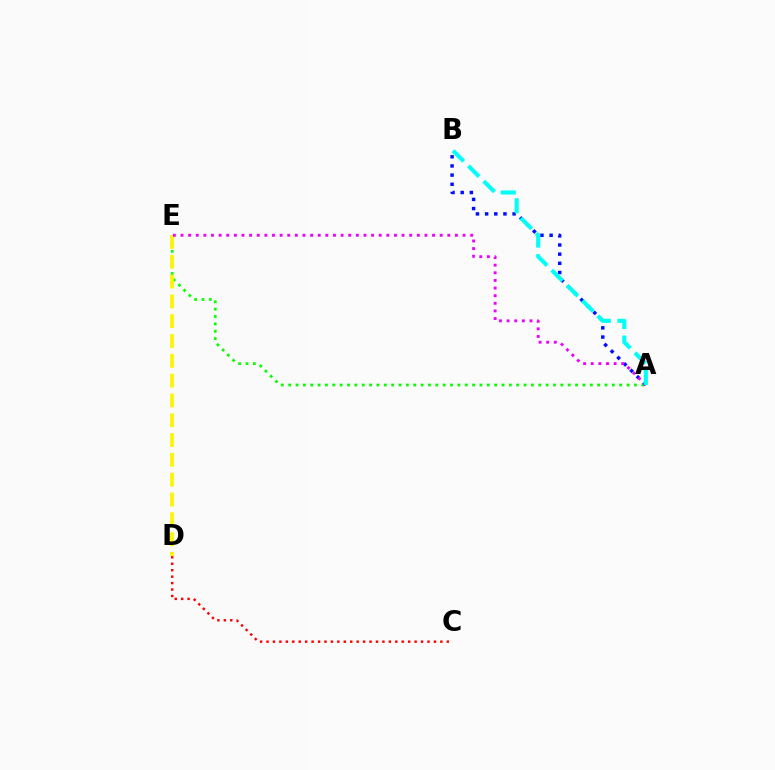{('A', 'E'): [{'color': '#08ff00', 'line_style': 'dotted', 'thickness': 2.0}, {'color': '#ee00ff', 'line_style': 'dotted', 'thickness': 2.07}], ('C', 'D'): [{'color': '#ff0000', 'line_style': 'dotted', 'thickness': 1.75}], ('D', 'E'): [{'color': '#fcf500', 'line_style': 'dashed', 'thickness': 2.69}], ('A', 'B'): [{'color': '#0010ff', 'line_style': 'dotted', 'thickness': 2.49}, {'color': '#00fff6', 'line_style': 'dashed', 'thickness': 2.94}]}